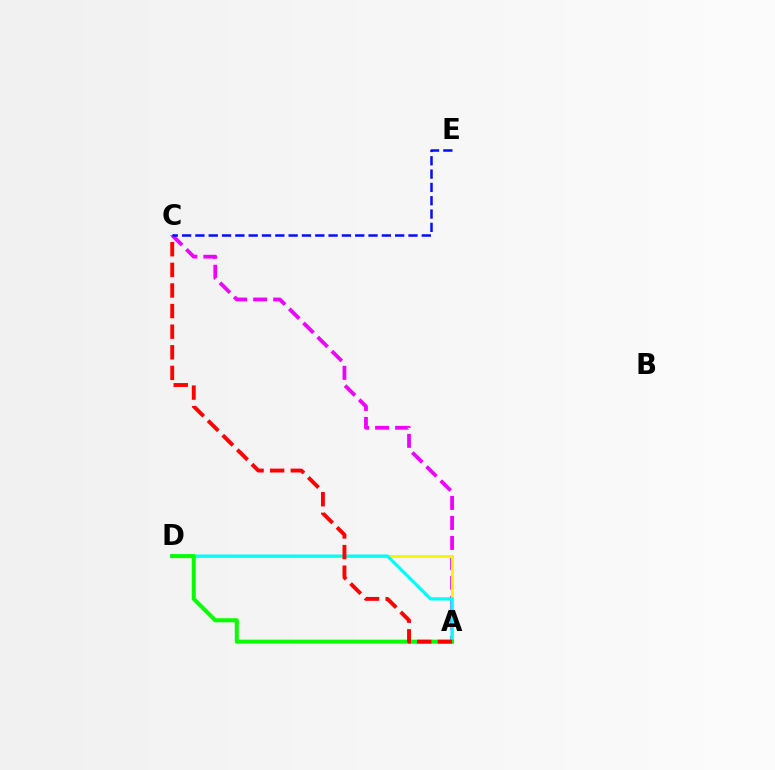{('A', 'C'): [{'color': '#ee00ff', 'line_style': 'dashed', 'thickness': 2.72}, {'color': '#ff0000', 'line_style': 'dashed', 'thickness': 2.8}], ('A', 'D'): [{'color': '#fcf500', 'line_style': 'solid', 'thickness': 2.12}, {'color': '#00fff6', 'line_style': 'solid', 'thickness': 2.33}, {'color': '#08ff00', 'line_style': 'solid', 'thickness': 2.91}], ('C', 'E'): [{'color': '#0010ff', 'line_style': 'dashed', 'thickness': 1.81}]}